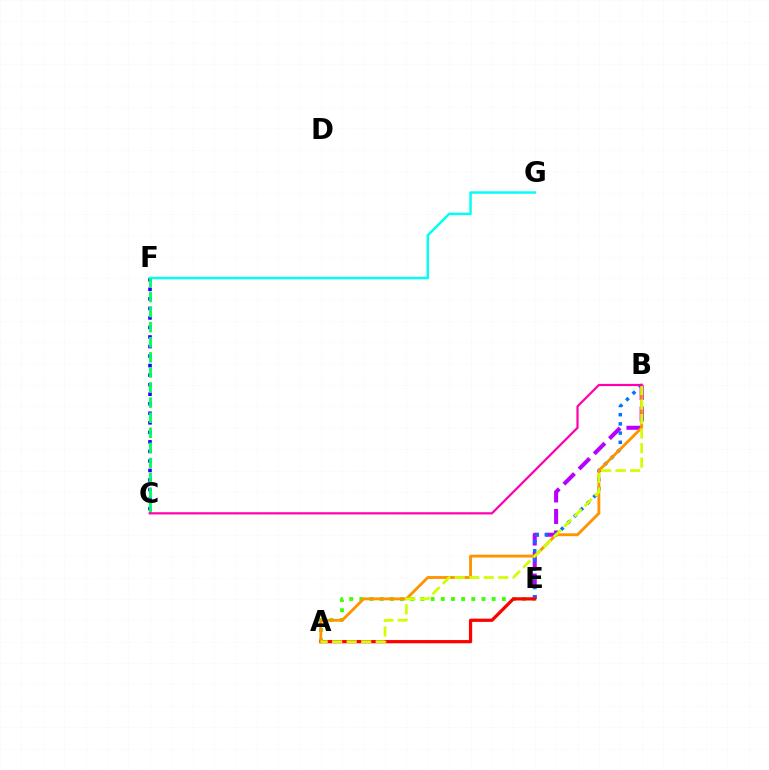{('C', 'F'): [{'color': '#2500ff', 'line_style': 'dotted', 'thickness': 2.59}, {'color': '#00ff5c', 'line_style': 'dashed', 'thickness': 2.05}], ('B', 'E'): [{'color': '#b900ff', 'line_style': 'dashed', 'thickness': 2.92}, {'color': '#0074ff', 'line_style': 'dotted', 'thickness': 2.5}], ('F', 'G'): [{'color': '#00fff6', 'line_style': 'solid', 'thickness': 1.77}], ('A', 'E'): [{'color': '#3dff00', 'line_style': 'dotted', 'thickness': 2.77}, {'color': '#ff0000', 'line_style': 'solid', 'thickness': 2.32}], ('A', 'B'): [{'color': '#ff9400', 'line_style': 'solid', 'thickness': 2.06}, {'color': '#d1ff00', 'line_style': 'dashed', 'thickness': 1.97}], ('B', 'C'): [{'color': '#ff00ac', 'line_style': 'solid', 'thickness': 1.58}]}